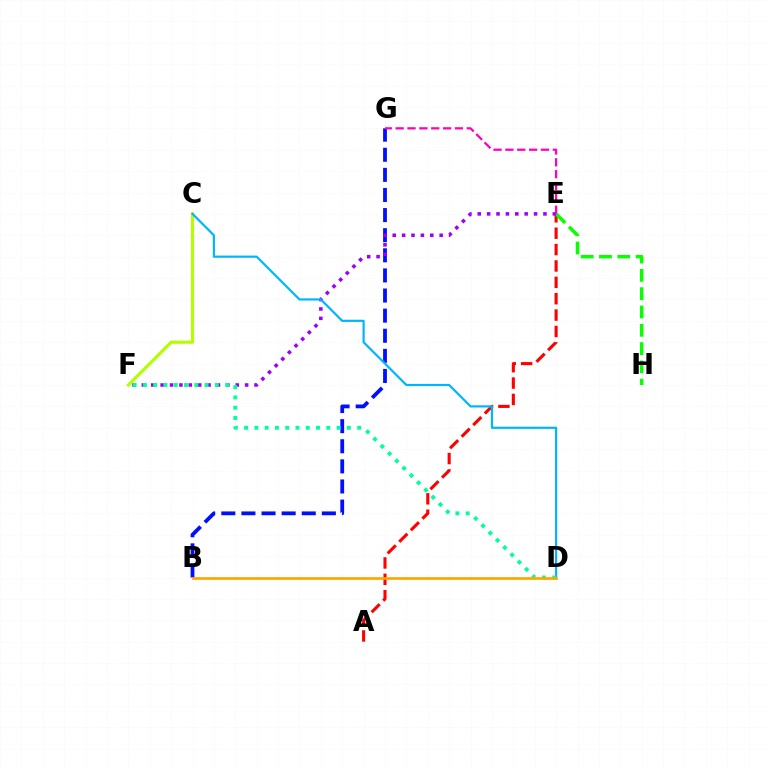{('C', 'F'): [{'color': '#b3ff00', 'line_style': 'solid', 'thickness': 2.25}], ('A', 'E'): [{'color': '#ff0000', 'line_style': 'dashed', 'thickness': 2.22}], ('E', 'H'): [{'color': '#08ff00', 'line_style': 'dashed', 'thickness': 2.49}], ('B', 'G'): [{'color': '#0010ff', 'line_style': 'dashed', 'thickness': 2.73}], ('E', 'F'): [{'color': '#9b00ff', 'line_style': 'dotted', 'thickness': 2.55}], ('E', 'G'): [{'color': '#ff00bd', 'line_style': 'dashed', 'thickness': 1.61}], ('C', 'D'): [{'color': '#00b5ff', 'line_style': 'solid', 'thickness': 1.57}], ('D', 'F'): [{'color': '#00ff9d', 'line_style': 'dotted', 'thickness': 2.79}], ('B', 'D'): [{'color': '#ffa500', 'line_style': 'solid', 'thickness': 1.94}]}